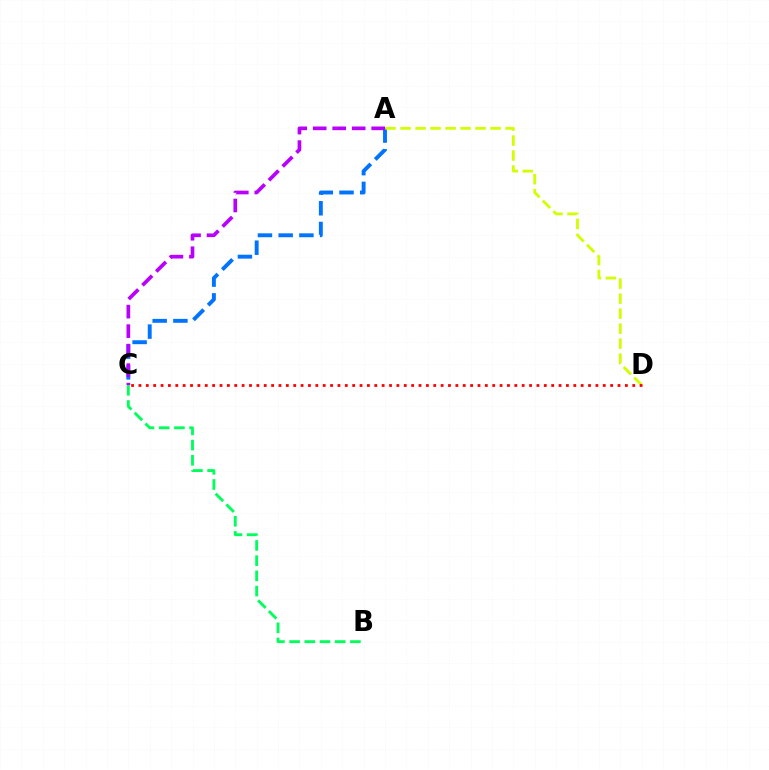{('B', 'C'): [{'color': '#00ff5c', 'line_style': 'dashed', 'thickness': 2.07}], ('A', 'C'): [{'color': '#0074ff', 'line_style': 'dashed', 'thickness': 2.82}, {'color': '#b900ff', 'line_style': 'dashed', 'thickness': 2.65}], ('A', 'D'): [{'color': '#d1ff00', 'line_style': 'dashed', 'thickness': 2.04}], ('C', 'D'): [{'color': '#ff0000', 'line_style': 'dotted', 'thickness': 2.0}]}